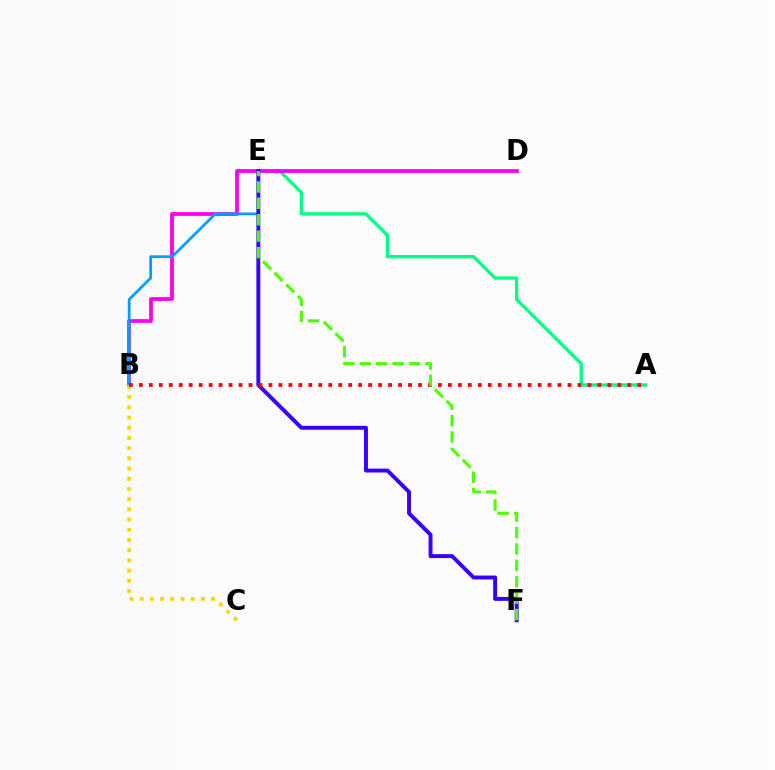{('A', 'E'): [{'color': '#00ff86', 'line_style': 'solid', 'thickness': 2.38}], ('B', 'D'): [{'color': '#ff00ed', 'line_style': 'solid', 'thickness': 2.72}], ('B', 'E'): [{'color': '#009eff', 'line_style': 'solid', 'thickness': 1.98}], ('E', 'F'): [{'color': '#3700ff', 'line_style': 'solid', 'thickness': 2.83}, {'color': '#4fff00', 'line_style': 'dashed', 'thickness': 2.23}], ('B', 'C'): [{'color': '#ffd500', 'line_style': 'dotted', 'thickness': 2.77}], ('A', 'B'): [{'color': '#ff0000', 'line_style': 'dotted', 'thickness': 2.71}]}